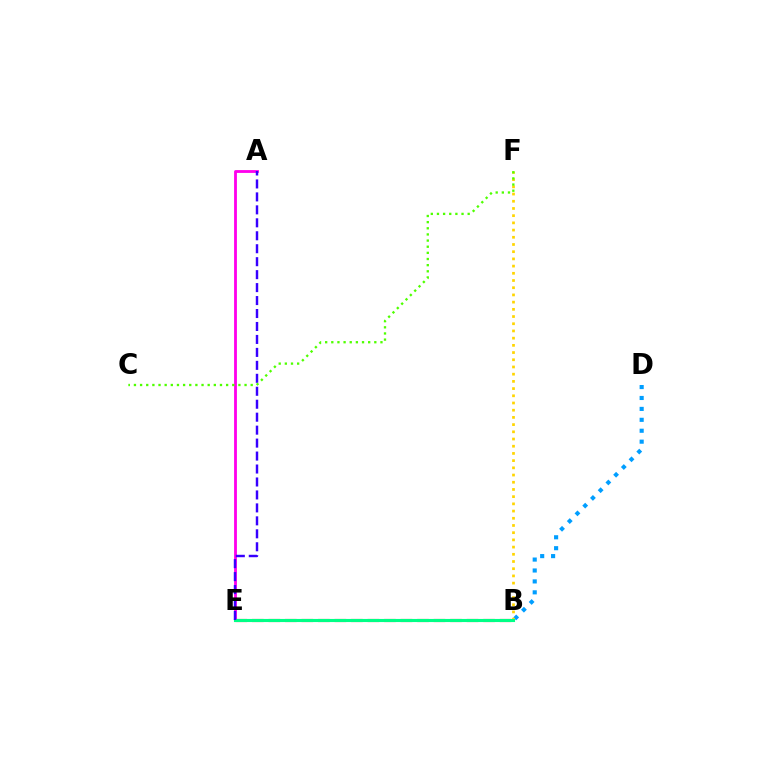{('A', 'E'): [{'color': '#ff00ed', 'line_style': 'solid', 'thickness': 2.03}, {'color': '#3700ff', 'line_style': 'dashed', 'thickness': 1.76}], ('B', 'D'): [{'color': '#009eff', 'line_style': 'dotted', 'thickness': 2.97}], ('B', 'E'): [{'color': '#ff0000', 'line_style': 'dashed', 'thickness': 2.24}, {'color': '#00ff86', 'line_style': 'solid', 'thickness': 2.24}], ('B', 'F'): [{'color': '#ffd500', 'line_style': 'dotted', 'thickness': 1.96}], ('C', 'F'): [{'color': '#4fff00', 'line_style': 'dotted', 'thickness': 1.67}]}